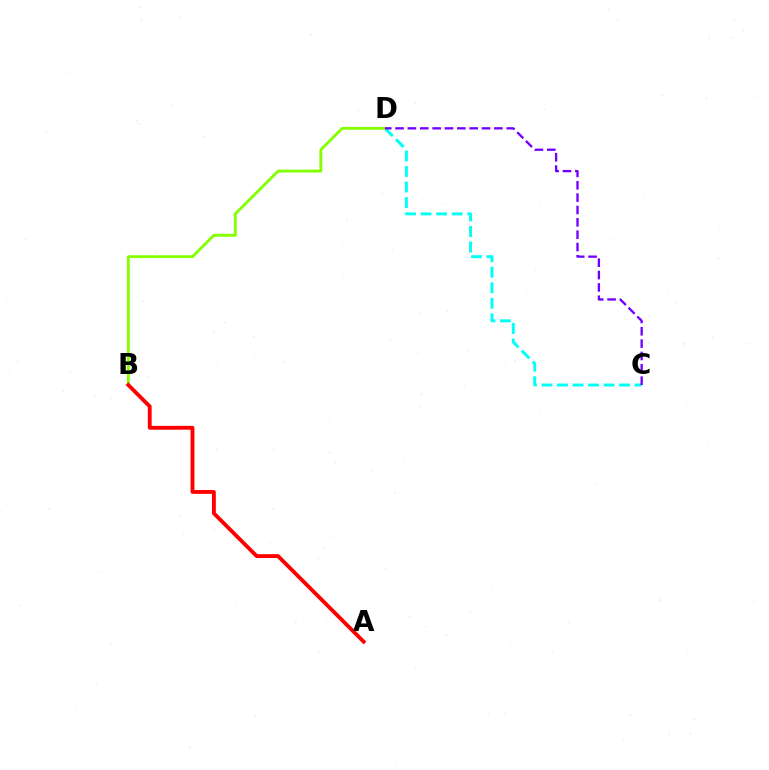{('C', 'D'): [{'color': '#00fff6', 'line_style': 'dashed', 'thickness': 2.11}, {'color': '#7200ff', 'line_style': 'dashed', 'thickness': 1.68}], ('B', 'D'): [{'color': '#84ff00', 'line_style': 'solid', 'thickness': 2.06}], ('A', 'B'): [{'color': '#ff0000', 'line_style': 'solid', 'thickness': 2.78}]}